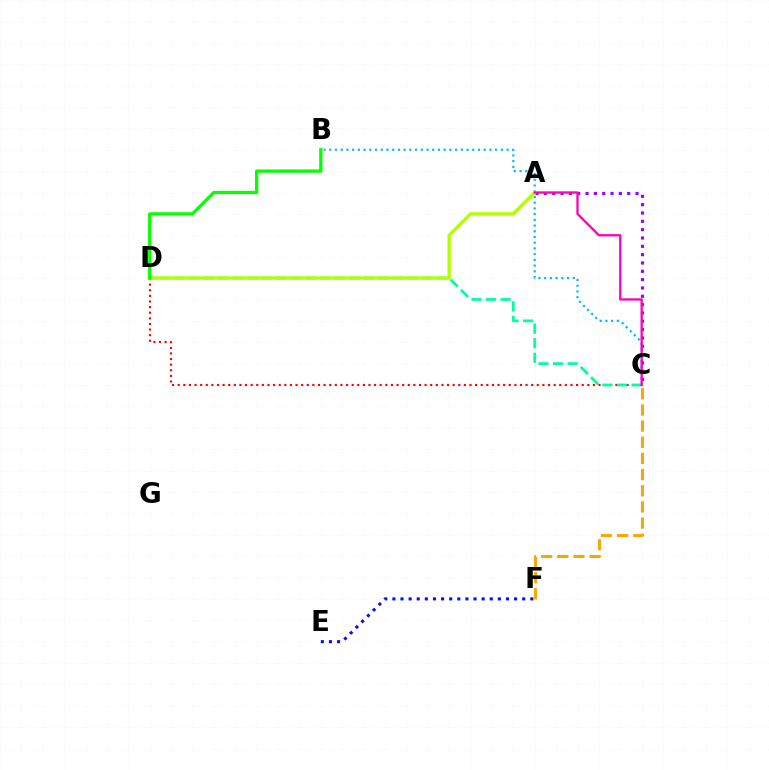{('A', 'C'): [{'color': '#9b00ff', 'line_style': 'dotted', 'thickness': 2.26}, {'color': '#ff00bd', 'line_style': 'solid', 'thickness': 1.66}], ('E', 'F'): [{'color': '#0010ff', 'line_style': 'dotted', 'thickness': 2.2}], ('B', 'C'): [{'color': '#00b5ff', 'line_style': 'dotted', 'thickness': 1.55}], ('C', 'D'): [{'color': '#ff0000', 'line_style': 'dotted', 'thickness': 1.52}, {'color': '#00ff9d', 'line_style': 'dashed', 'thickness': 1.98}], ('A', 'D'): [{'color': '#b3ff00', 'line_style': 'solid', 'thickness': 2.43}], ('B', 'D'): [{'color': '#08ff00', 'line_style': 'solid', 'thickness': 2.38}], ('C', 'F'): [{'color': '#ffa500', 'line_style': 'dashed', 'thickness': 2.2}]}